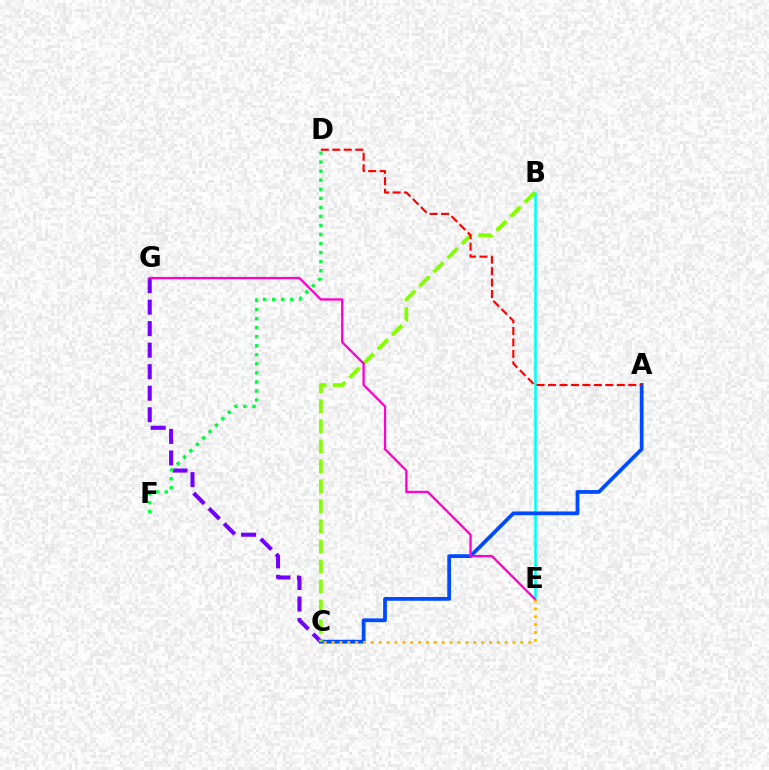{('B', 'E'): [{'color': '#00fff6', 'line_style': 'solid', 'thickness': 1.85}], ('C', 'G'): [{'color': '#7200ff', 'line_style': 'dashed', 'thickness': 2.92}], ('D', 'F'): [{'color': '#00ff39', 'line_style': 'dotted', 'thickness': 2.46}], ('A', 'C'): [{'color': '#004bff', 'line_style': 'solid', 'thickness': 2.72}], ('C', 'E'): [{'color': '#ffbd00', 'line_style': 'dotted', 'thickness': 2.14}], ('B', 'C'): [{'color': '#84ff00', 'line_style': 'dashed', 'thickness': 2.72}], ('A', 'D'): [{'color': '#ff0000', 'line_style': 'dashed', 'thickness': 1.56}], ('E', 'G'): [{'color': '#ff00cf', 'line_style': 'solid', 'thickness': 1.66}]}